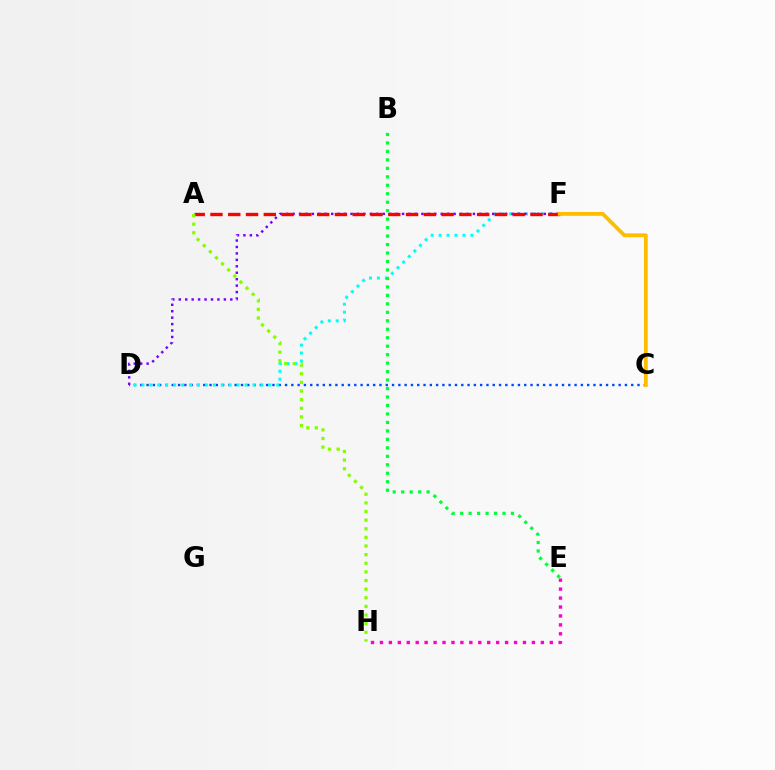{('C', 'D'): [{'color': '#004bff', 'line_style': 'dotted', 'thickness': 1.71}], ('D', 'F'): [{'color': '#00fff6', 'line_style': 'dotted', 'thickness': 2.16}, {'color': '#7200ff', 'line_style': 'dotted', 'thickness': 1.75}], ('A', 'F'): [{'color': '#ff0000', 'line_style': 'dashed', 'thickness': 2.42}], ('C', 'F'): [{'color': '#ffbd00', 'line_style': 'solid', 'thickness': 2.74}], ('A', 'H'): [{'color': '#84ff00', 'line_style': 'dotted', 'thickness': 2.34}], ('B', 'E'): [{'color': '#00ff39', 'line_style': 'dotted', 'thickness': 2.3}], ('E', 'H'): [{'color': '#ff00cf', 'line_style': 'dotted', 'thickness': 2.43}]}